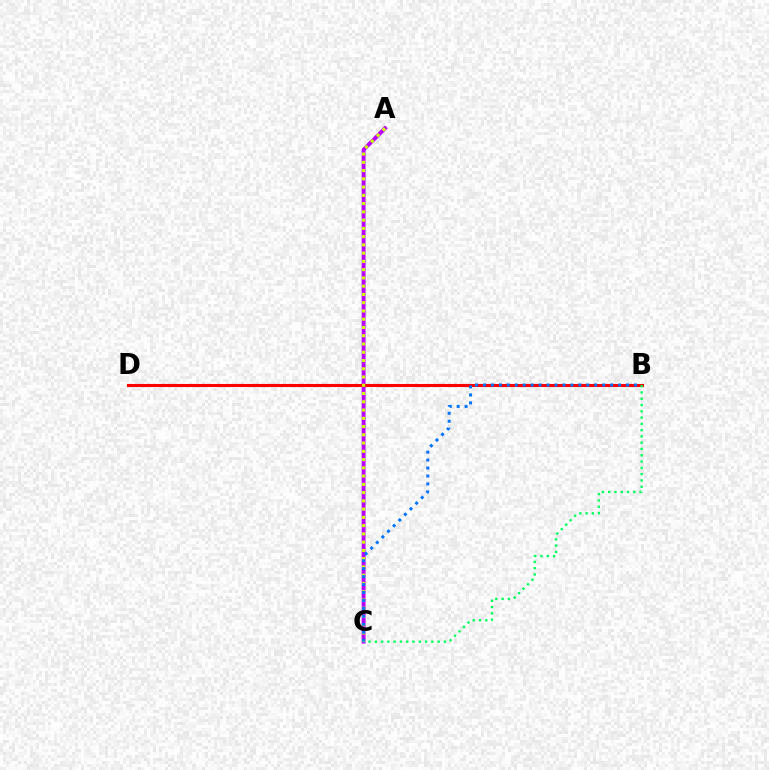{('A', 'C'): [{'color': '#b900ff', 'line_style': 'solid', 'thickness': 2.8}, {'color': '#d1ff00', 'line_style': 'dotted', 'thickness': 2.24}], ('B', 'D'): [{'color': '#ff0000', 'line_style': 'solid', 'thickness': 2.22}], ('B', 'C'): [{'color': '#0074ff', 'line_style': 'dotted', 'thickness': 2.16}, {'color': '#00ff5c', 'line_style': 'dotted', 'thickness': 1.71}]}